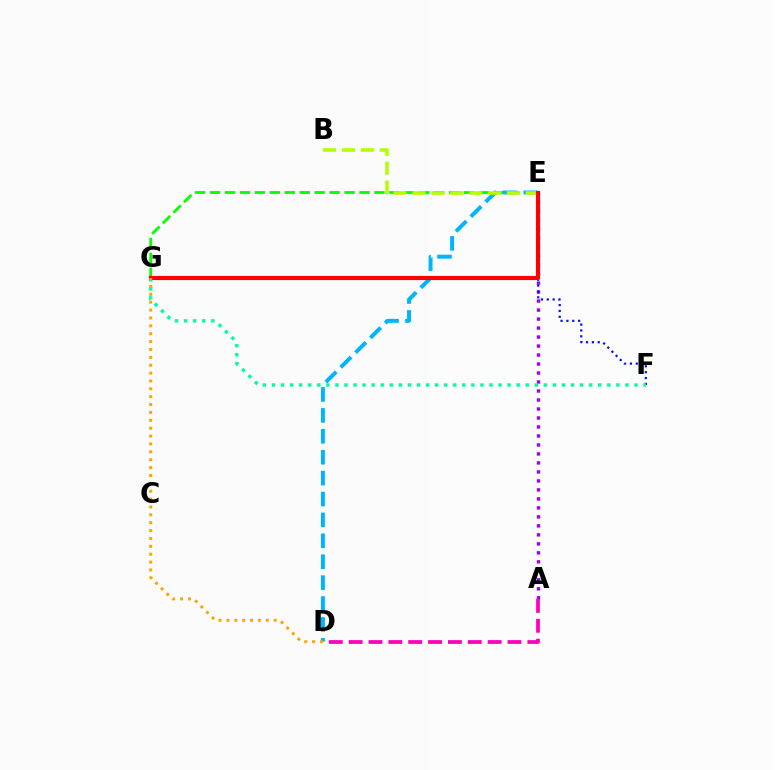{('A', 'E'): [{'color': '#9b00ff', 'line_style': 'dotted', 'thickness': 2.44}], ('E', 'F'): [{'color': '#0010ff', 'line_style': 'dotted', 'thickness': 1.59}], ('A', 'D'): [{'color': '#ff00bd', 'line_style': 'dashed', 'thickness': 2.7}], ('F', 'G'): [{'color': '#00ff9d', 'line_style': 'dotted', 'thickness': 2.46}], ('E', 'G'): [{'color': '#08ff00', 'line_style': 'dashed', 'thickness': 2.03}, {'color': '#ff0000', 'line_style': 'solid', 'thickness': 2.99}], ('D', 'E'): [{'color': '#00b5ff', 'line_style': 'dashed', 'thickness': 2.84}], ('B', 'E'): [{'color': '#b3ff00', 'line_style': 'dashed', 'thickness': 2.57}], ('D', 'G'): [{'color': '#ffa500', 'line_style': 'dotted', 'thickness': 2.14}]}